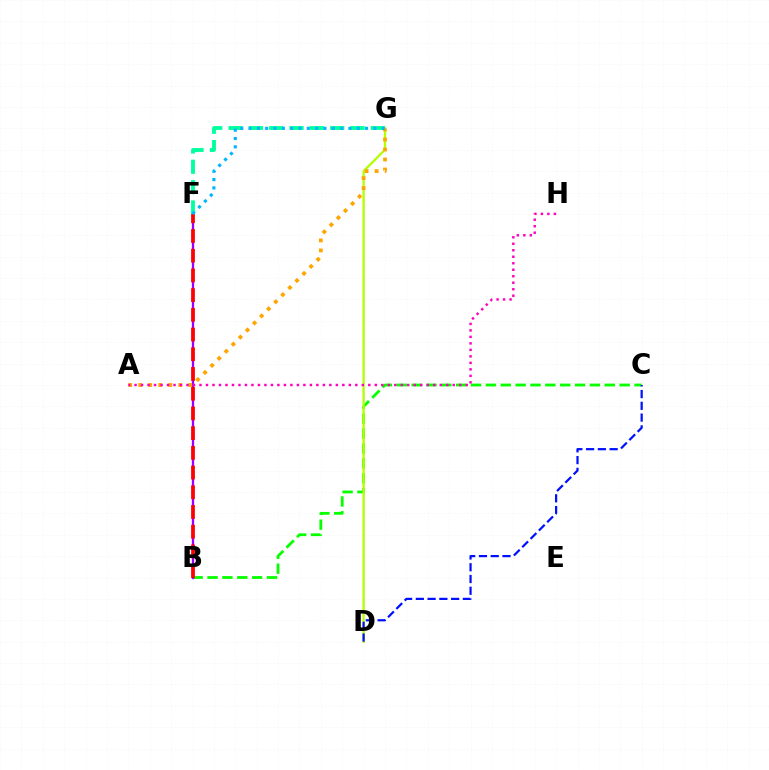{('B', 'C'): [{'color': '#08ff00', 'line_style': 'dashed', 'thickness': 2.02}], ('B', 'F'): [{'color': '#9b00ff', 'line_style': 'solid', 'thickness': 1.67}, {'color': '#ff0000', 'line_style': 'dashed', 'thickness': 2.68}], ('F', 'G'): [{'color': '#00ff9d', 'line_style': 'dashed', 'thickness': 2.76}, {'color': '#00b5ff', 'line_style': 'dotted', 'thickness': 2.26}], ('D', 'G'): [{'color': '#b3ff00', 'line_style': 'solid', 'thickness': 1.64}], ('A', 'G'): [{'color': '#ffa500', 'line_style': 'dotted', 'thickness': 2.72}], ('A', 'H'): [{'color': '#ff00bd', 'line_style': 'dotted', 'thickness': 1.76}], ('C', 'D'): [{'color': '#0010ff', 'line_style': 'dashed', 'thickness': 1.6}]}